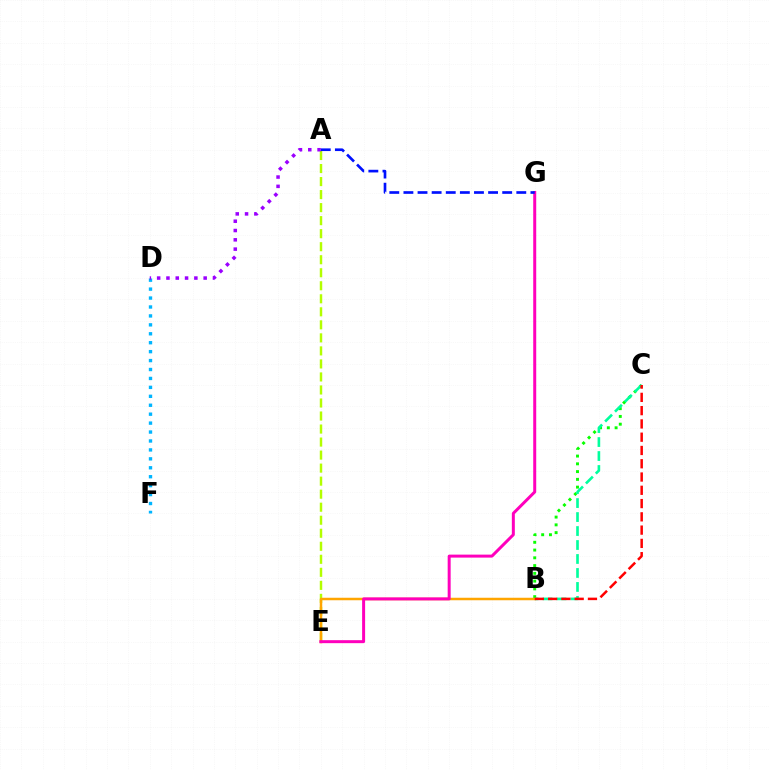{('A', 'E'): [{'color': '#b3ff00', 'line_style': 'dashed', 'thickness': 1.77}], ('D', 'F'): [{'color': '#00b5ff', 'line_style': 'dotted', 'thickness': 2.43}], ('B', 'C'): [{'color': '#08ff00', 'line_style': 'dotted', 'thickness': 2.11}, {'color': '#00ff9d', 'line_style': 'dashed', 'thickness': 1.9}, {'color': '#ff0000', 'line_style': 'dashed', 'thickness': 1.8}], ('B', 'E'): [{'color': '#ffa500', 'line_style': 'solid', 'thickness': 1.8}], ('E', 'G'): [{'color': '#ff00bd', 'line_style': 'solid', 'thickness': 2.15}], ('A', 'D'): [{'color': '#9b00ff', 'line_style': 'dotted', 'thickness': 2.53}], ('A', 'G'): [{'color': '#0010ff', 'line_style': 'dashed', 'thickness': 1.92}]}